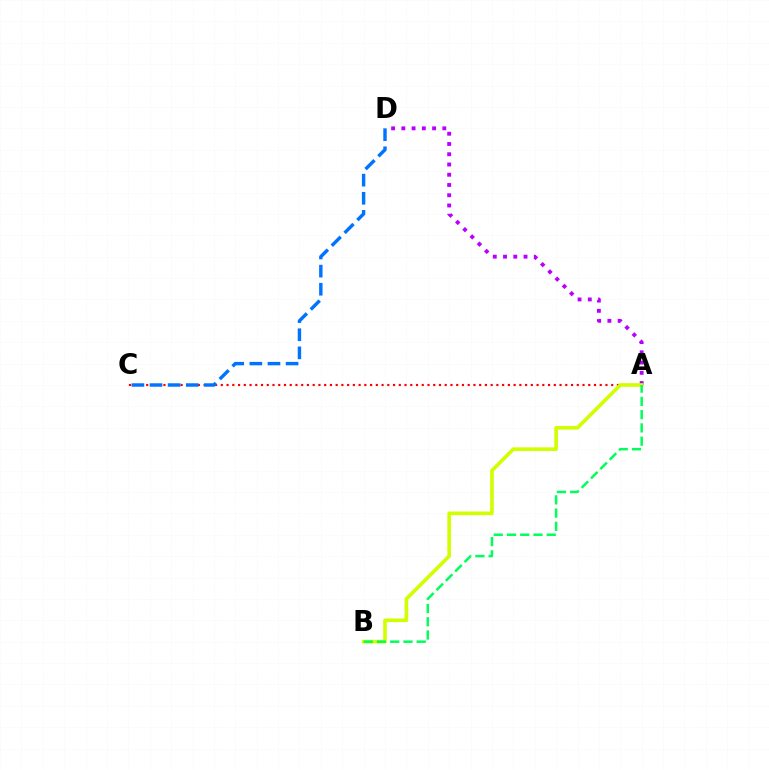{('A', 'D'): [{'color': '#b900ff', 'line_style': 'dotted', 'thickness': 2.78}], ('A', 'C'): [{'color': '#ff0000', 'line_style': 'dotted', 'thickness': 1.56}], ('C', 'D'): [{'color': '#0074ff', 'line_style': 'dashed', 'thickness': 2.46}], ('A', 'B'): [{'color': '#d1ff00', 'line_style': 'solid', 'thickness': 2.61}, {'color': '#00ff5c', 'line_style': 'dashed', 'thickness': 1.8}]}